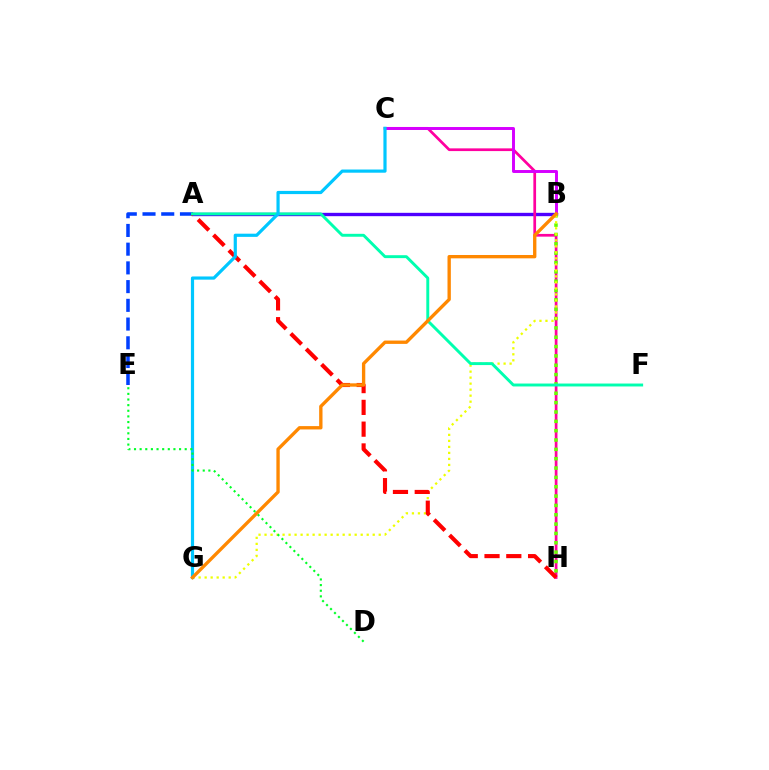{('A', 'B'): [{'color': '#4f00ff', 'line_style': 'solid', 'thickness': 2.42}], ('C', 'H'): [{'color': '#ff00a0', 'line_style': 'solid', 'thickness': 1.96}], ('B', 'C'): [{'color': '#d600ff', 'line_style': 'solid', 'thickness': 2.12}], ('B', 'H'): [{'color': '#66ff00', 'line_style': 'dotted', 'thickness': 2.54}], ('B', 'G'): [{'color': '#eeff00', 'line_style': 'dotted', 'thickness': 1.63}, {'color': '#ff8800', 'line_style': 'solid', 'thickness': 2.41}], ('A', 'E'): [{'color': '#003fff', 'line_style': 'dashed', 'thickness': 2.54}], ('A', 'H'): [{'color': '#ff0000', 'line_style': 'dashed', 'thickness': 2.96}], ('A', 'F'): [{'color': '#00ffaf', 'line_style': 'solid', 'thickness': 2.1}], ('C', 'G'): [{'color': '#00c7ff', 'line_style': 'solid', 'thickness': 2.29}], ('D', 'E'): [{'color': '#00ff27', 'line_style': 'dotted', 'thickness': 1.53}]}